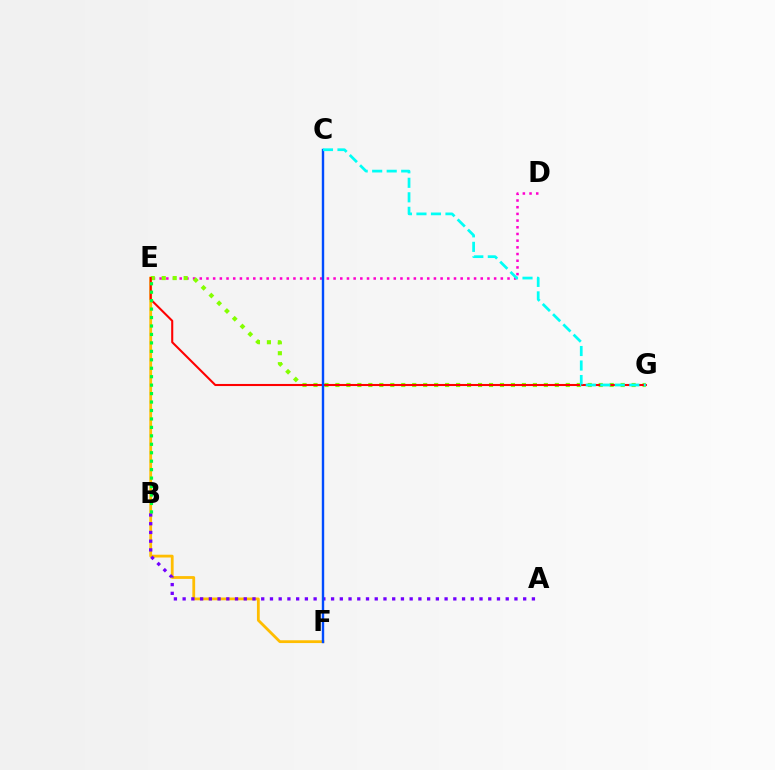{('D', 'E'): [{'color': '#ff00cf', 'line_style': 'dotted', 'thickness': 1.82}], ('E', 'F'): [{'color': '#ffbd00', 'line_style': 'solid', 'thickness': 2.01}], ('A', 'B'): [{'color': '#7200ff', 'line_style': 'dotted', 'thickness': 2.37}], ('E', 'G'): [{'color': '#84ff00', 'line_style': 'dotted', 'thickness': 2.98}, {'color': '#ff0000', 'line_style': 'solid', 'thickness': 1.5}], ('C', 'F'): [{'color': '#004bff', 'line_style': 'solid', 'thickness': 1.73}], ('B', 'E'): [{'color': '#00ff39', 'line_style': 'dotted', 'thickness': 2.3}], ('C', 'G'): [{'color': '#00fff6', 'line_style': 'dashed', 'thickness': 1.97}]}